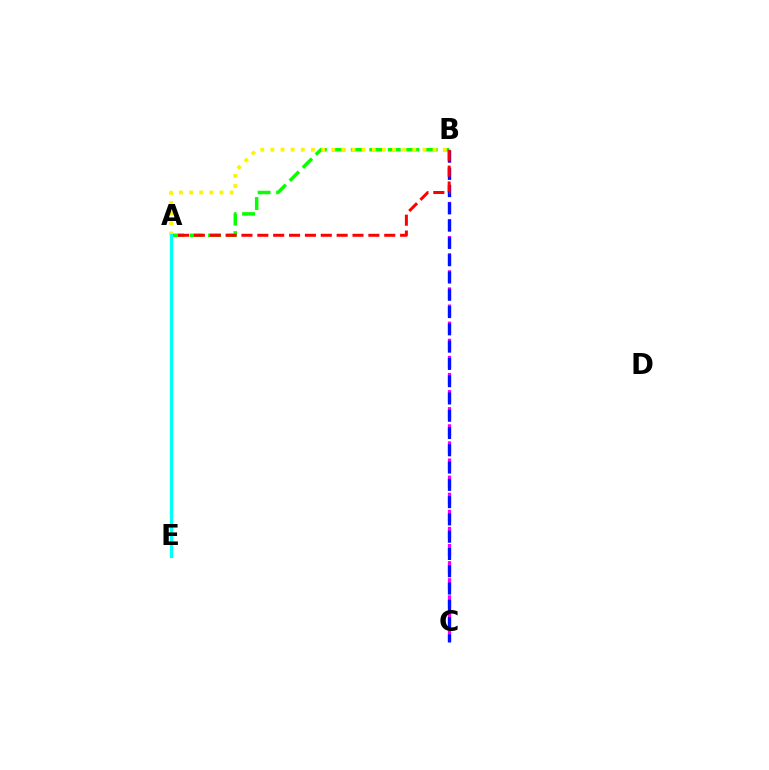{('B', 'C'): [{'color': '#ee00ff', 'line_style': 'dashed', 'thickness': 2.32}, {'color': '#0010ff', 'line_style': 'dashed', 'thickness': 2.35}], ('A', 'B'): [{'color': '#08ff00', 'line_style': 'dashed', 'thickness': 2.51}, {'color': '#ff0000', 'line_style': 'dashed', 'thickness': 2.16}, {'color': '#fcf500', 'line_style': 'dotted', 'thickness': 2.75}], ('A', 'E'): [{'color': '#00fff6', 'line_style': 'solid', 'thickness': 2.33}]}